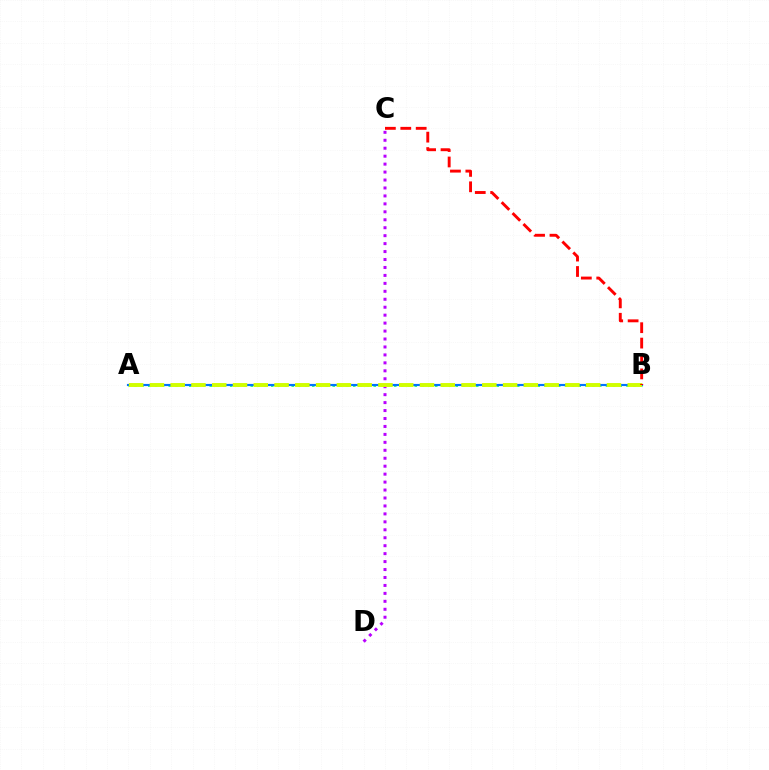{('C', 'D'): [{'color': '#b900ff', 'line_style': 'dotted', 'thickness': 2.16}], ('A', 'B'): [{'color': '#00ff5c', 'line_style': 'dotted', 'thickness': 1.86}, {'color': '#0074ff', 'line_style': 'solid', 'thickness': 1.54}, {'color': '#d1ff00', 'line_style': 'dashed', 'thickness': 2.82}], ('B', 'C'): [{'color': '#ff0000', 'line_style': 'dashed', 'thickness': 2.09}]}